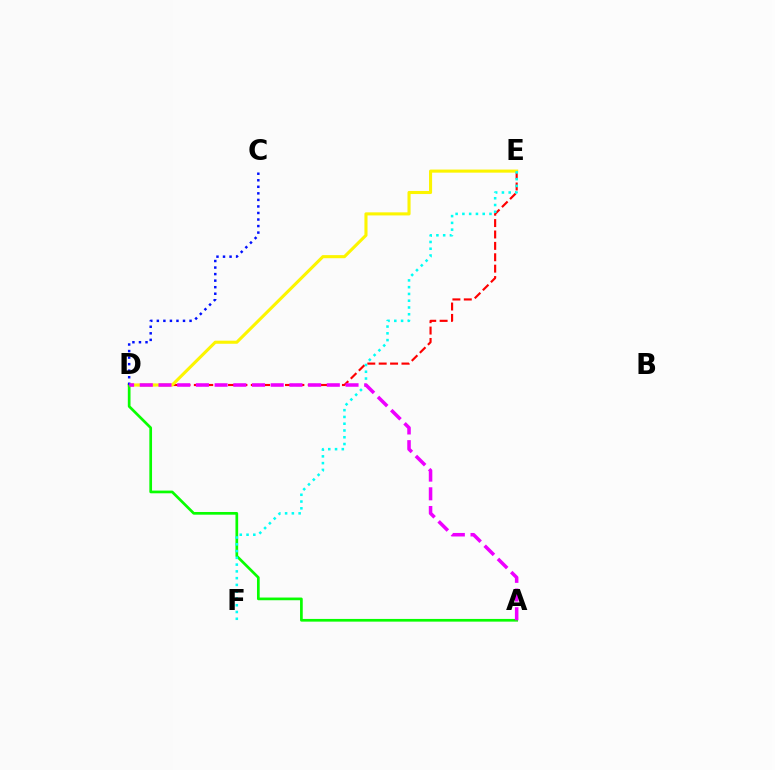{('D', 'E'): [{'color': '#ff0000', 'line_style': 'dashed', 'thickness': 1.55}, {'color': '#fcf500', 'line_style': 'solid', 'thickness': 2.22}], ('A', 'D'): [{'color': '#08ff00', 'line_style': 'solid', 'thickness': 1.94}, {'color': '#ee00ff', 'line_style': 'dashed', 'thickness': 2.54}], ('E', 'F'): [{'color': '#00fff6', 'line_style': 'dotted', 'thickness': 1.84}], ('C', 'D'): [{'color': '#0010ff', 'line_style': 'dotted', 'thickness': 1.78}]}